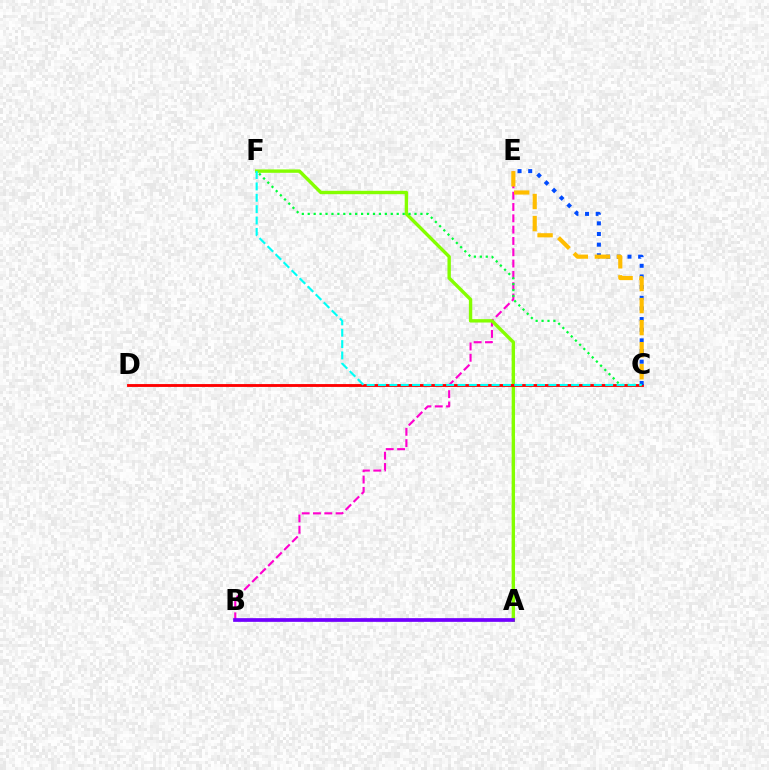{('B', 'E'): [{'color': '#ff00cf', 'line_style': 'dashed', 'thickness': 1.54}], ('A', 'F'): [{'color': '#84ff00', 'line_style': 'solid', 'thickness': 2.44}], ('A', 'B'): [{'color': '#7200ff', 'line_style': 'solid', 'thickness': 2.67}], ('C', 'D'): [{'color': '#ff0000', 'line_style': 'solid', 'thickness': 2.05}], ('C', 'E'): [{'color': '#004bff', 'line_style': 'dotted', 'thickness': 2.89}, {'color': '#ffbd00', 'line_style': 'dashed', 'thickness': 3.0}], ('C', 'F'): [{'color': '#00ff39', 'line_style': 'dotted', 'thickness': 1.61}, {'color': '#00fff6', 'line_style': 'dashed', 'thickness': 1.54}]}